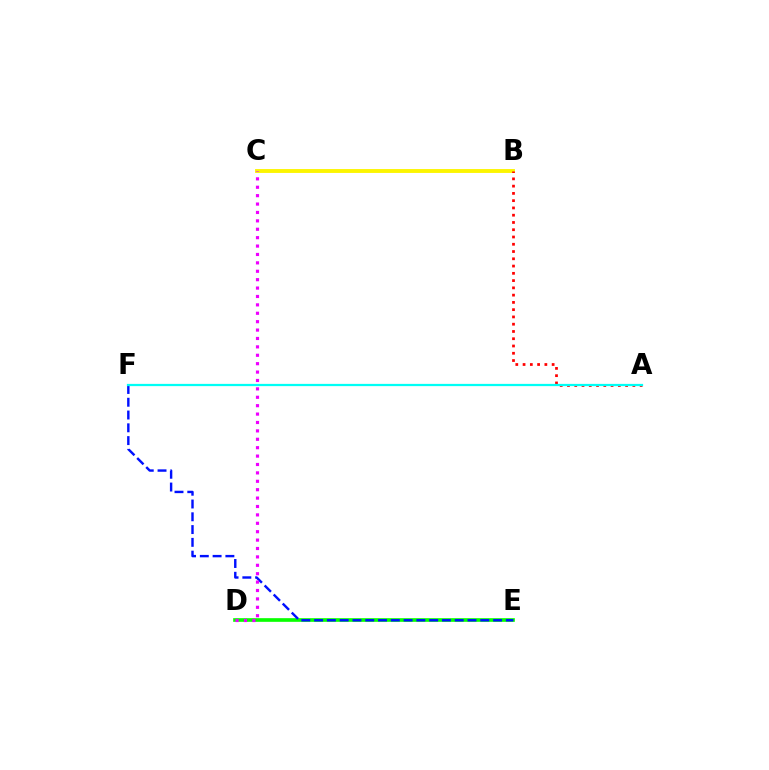{('B', 'C'): [{'color': '#fcf500', 'line_style': 'solid', 'thickness': 2.78}], ('D', 'E'): [{'color': '#08ff00', 'line_style': 'solid', 'thickness': 2.64}], ('E', 'F'): [{'color': '#0010ff', 'line_style': 'dashed', 'thickness': 1.74}], ('C', 'D'): [{'color': '#ee00ff', 'line_style': 'dotted', 'thickness': 2.28}], ('A', 'B'): [{'color': '#ff0000', 'line_style': 'dotted', 'thickness': 1.97}], ('A', 'F'): [{'color': '#00fff6', 'line_style': 'solid', 'thickness': 1.61}]}